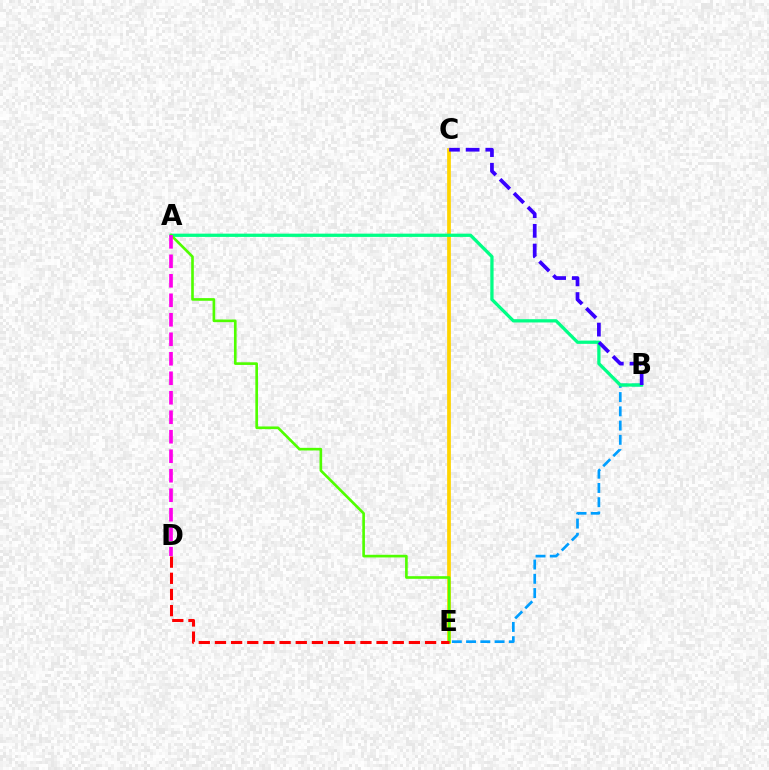{('B', 'E'): [{'color': '#009eff', 'line_style': 'dashed', 'thickness': 1.94}], ('C', 'E'): [{'color': '#ffd500', 'line_style': 'solid', 'thickness': 2.69}], ('A', 'B'): [{'color': '#00ff86', 'line_style': 'solid', 'thickness': 2.35}], ('B', 'C'): [{'color': '#3700ff', 'line_style': 'dashed', 'thickness': 2.68}], ('A', 'E'): [{'color': '#4fff00', 'line_style': 'solid', 'thickness': 1.9}], ('A', 'D'): [{'color': '#ff00ed', 'line_style': 'dashed', 'thickness': 2.65}], ('D', 'E'): [{'color': '#ff0000', 'line_style': 'dashed', 'thickness': 2.2}]}